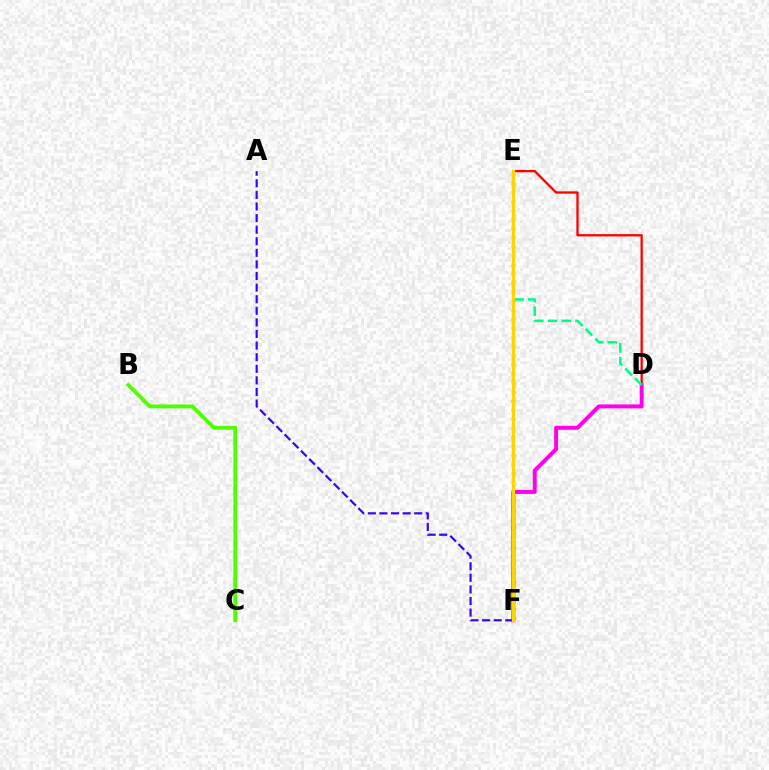{('D', 'E'): [{'color': '#ff0000', 'line_style': 'solid', 'thickness': 1.65}, {'color': '#00ff86', 'line_style': 'dashed', 'thickness': 1.86}], ('E', 'F'): [{'color': '#009eff', 'line_style': 'dotted', 'thickness': 2.46}, {'color': '#ffd500', 'line_style': 'solid', 'thickness': 2.42}], ('D', 'F'): [{'color': '#ff00ed', 'line_style': 'solid', 'thickness': 2.84}], ('B', 'C'): [{'color': '#4fff00', 'line_style': 'solid', 'thickness': 2.79}], ('A', 'F'): [{'color': '#3700ff', 'line_style': 'dashed', 'thickness': 1.57}]}